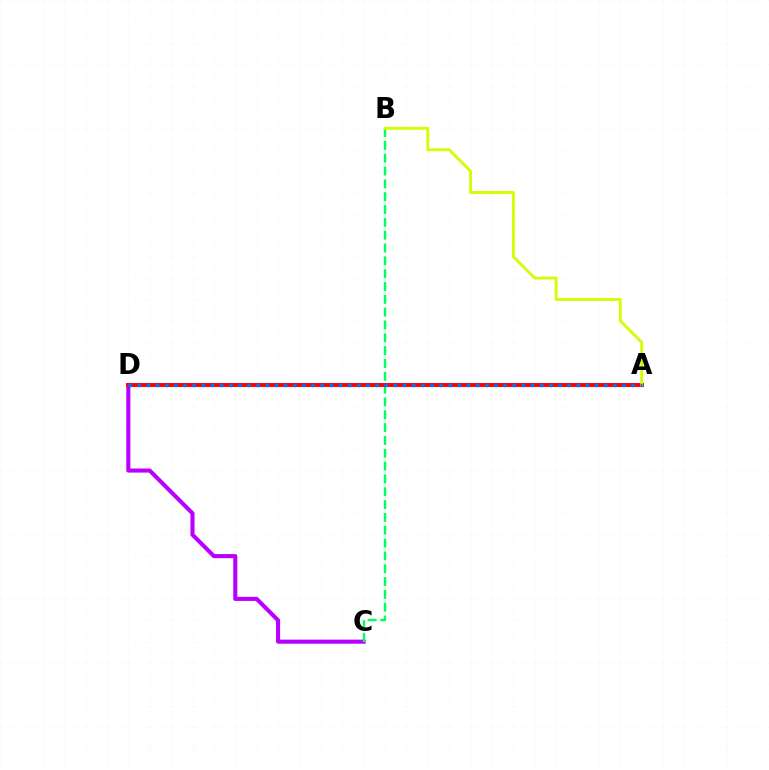{('C', 'D'): [{'color': '#b900ff', 'line_style': 'solid', 'thickness': 2.95}], ('B', 'C'): [{'color': '#00ff5c', 'line_style': 'dashed', 'thickness': 1.74}], ('A', 'D'): [{'color': '#ff0000', 'line_style': 'solid', 'thickness': 2.83}, {'color': '#0074ff', 'line_style': 'dotted', 'thickness': 2.48}], ('A', 'B'): [{'color': '#d1ff00', 'line_style': 'solid', 'thickness': 2.06}]}